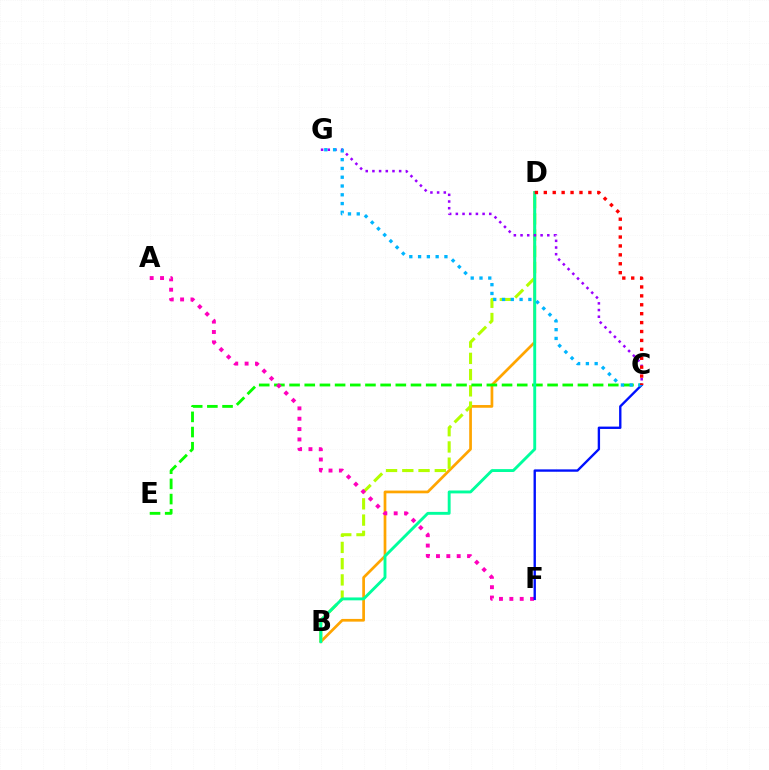{('B', 'D'): [{'color': '#ffa500', 'line_style': 'solid', 'thickness': 1.96}, {'color': '#b3ff00', 'line_style': 'dashed', 'thickness': 2.21}, {'color': '#00ff9d', 'line_style': 'solid', 'thickness': 2.08}], ('C', 'E'): [{'color': '#08ff00', 'line_style': 'dashed', 'thickness': 2.06}], ('A', 'F'): [{'color': '#ff00bd', 'line_style': 'dotted', 'thickness': 2.82}], ('C', 'F'): [{'color': '#0010ff', 'line_style': 'solid', 'thickness': 1.7}], ('C', 'G'): [{'color': '#9b00ff', 'line_style': 'dotted', 'thickness': 1.82}, {'color': '#00b5ff', 'line_style': 'dotted', 'thickness': 2.39}], ('C', 'D'): [{'color': '#ff0000', 'line_style': 'dotted', 'thickness': 2.42}]}